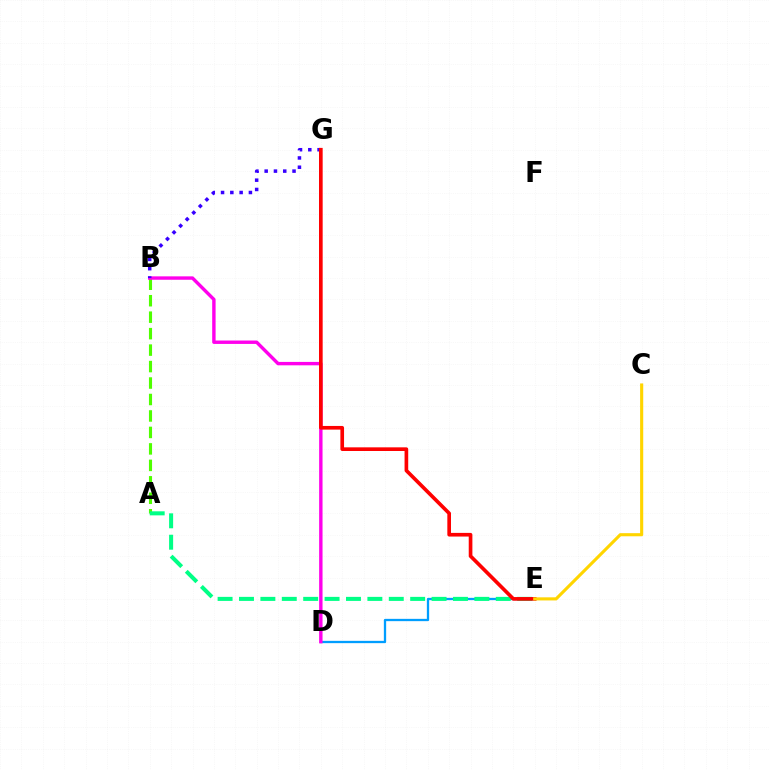{('A', 'B'): [{'color': '#4fff00', 'line_style': 'dashed', 'thickness': 2.24}], ('D', 'E'): [{'color': '#009eff', 'line_style': 'solid', 'thickness': 1.65}], ('B', 'D'): [{'color': '#ff00ed', 'line_style': 'solid', 'thickness': 2.45}], ('B', 'G'): [{'color': '#3700ff', 'line_style': 'dotted', 'thickness': 2.52}], ('A', 'E'): [{'color': '#00ff86', 'line_style': 'dashed', 'thickness': 2.91}], ('E', 'G'): [{'color': '#ff0000', 'line_style': 'solid', 'thickness': 2.64}], ('C', 'E'): [{'color': '#ffd500', 'line_style': 'solid', 'thickness': 2.24}]}